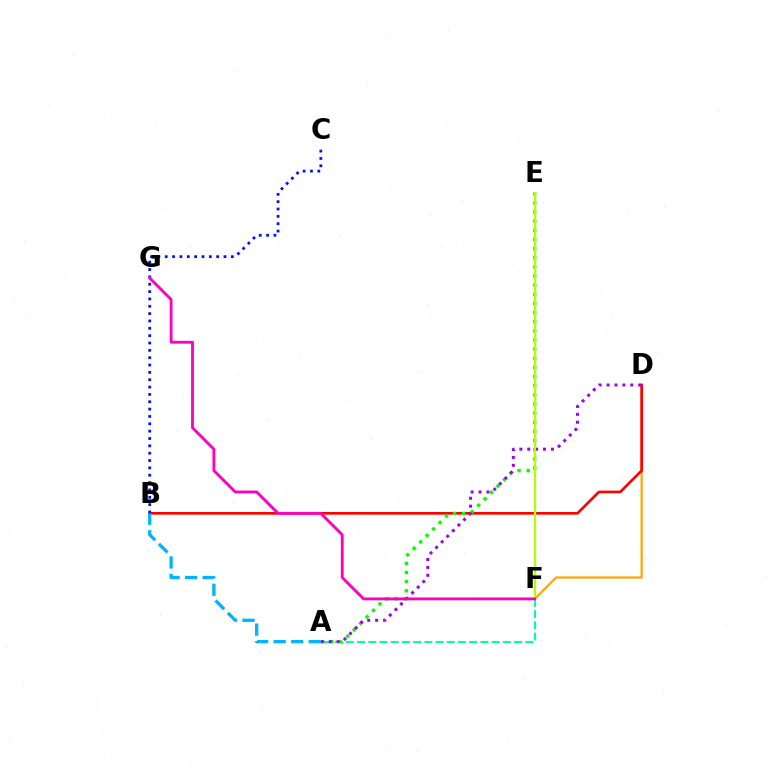{('D', 'F'): [{'color': '#ffa500', 'line_style': 'solid', 'thickness': 1.59}], ('B', 'D'): [{'color': '#ff0000', 'line_style': 'solid', 'thickness': 1.91}], ('B', 'C'): [{'color': '#0010ff', 'line_style': 'dotted', 'thickness': 2.0}], ('A', 'F'): [{'color': '#00ff9d', 'line_style': 'dashed', 'thickness': 1.52}], ('A', 'E'): [{'color': '#08ff00', 'line_style': 'dotted', 'thickness': 2.48}], ('A', 'B'): [{'color': '#00b5ff', 'line_style': 'dashed', 'thickness': 2.38}], ('A', 'D'): [{'color': '#9b00ff', 'line_style': 'dotted', 'thickness': 2.15}], ('E', 'F'): [{'color': '#b3ff00', 'line_style': 'solid', 'thickness': 1.65}], ('F', 'G'): [{'color': '#ff00bd', 'line_style': 'solid', 'thickness': 2.05}]}